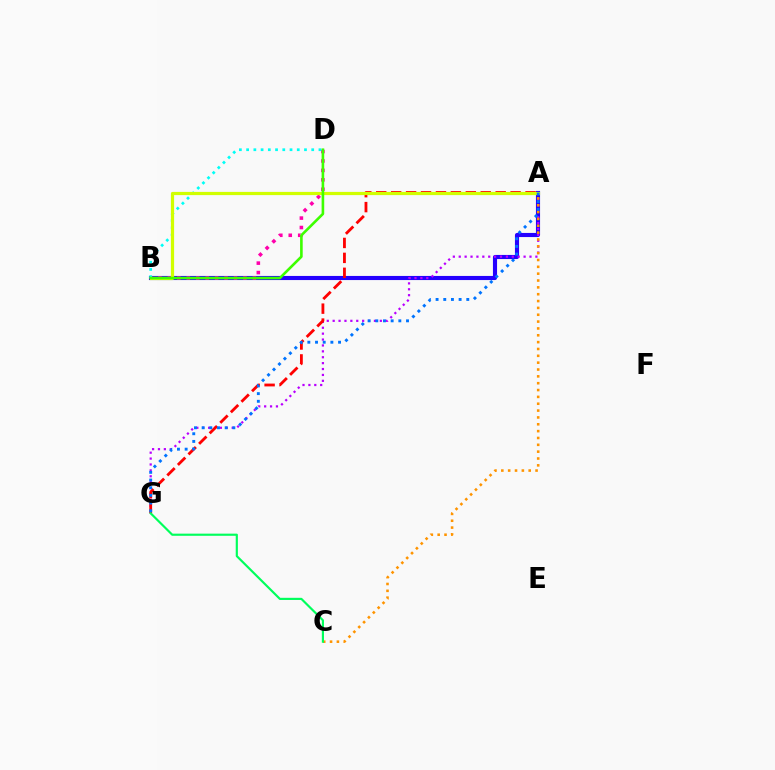{('A', 'B'): [{'color': '#2500ff', 'line_style': 'solid', 'thickness': 2.96}, {'color': '#d1ff00', 'line_style': 'solid', 'thickness': 2.3}], ('A', 'G'): [{'color': '#b900ff', 'line_style': 'dotted', 'thickness': 1.6}, {'color': '#ff0000', 'line_style': 'dashed', 'thickness': 2.03}, {'color': '#0074ff', 'line_style': 'dotted', 'thickness': 2.09}], ('B', 'D'): [{'color': '#ff00ac', 'line_style': 'dotted', 'thickness': 2.57}, {'color': '#00fff6', 'line_style': 'dotted', 'thickness': 1.97}, {'color': '#3dff00', 'line_style': 'solid', 'thickness': 1.88}], ('A', 'C'): [{'color': '#ff9400', 'line_style': 'dotted', 'thickness': 1.86}], ('C', 'G'): [{'color': '#00ff5c', 'line_style': 'solid', 'thickness': 1.56}]}